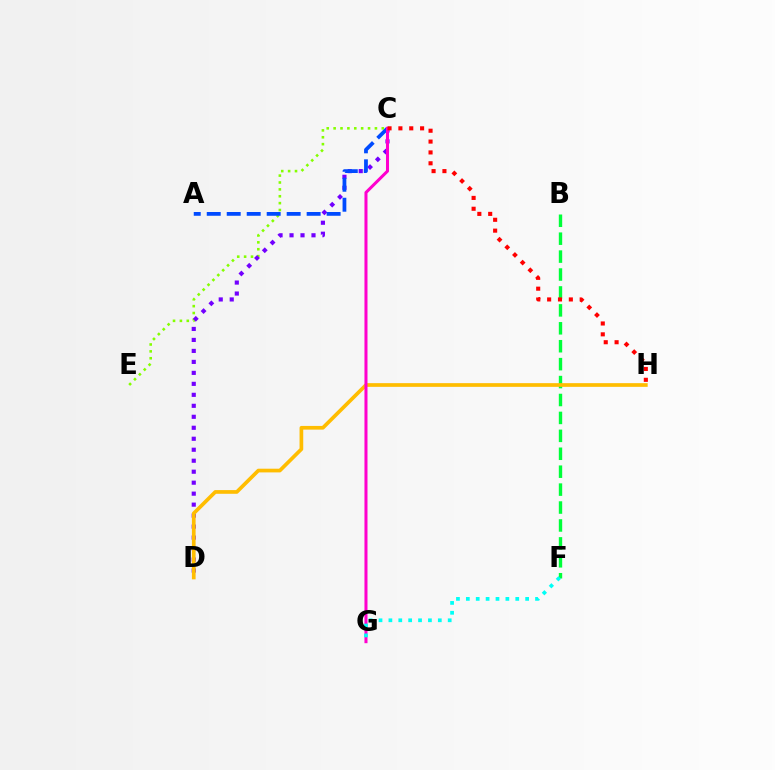{('C', 'E'): [{'color': '#84ff00', 'line_style': 'dotted', 'thickness': 1.87}], ('B', 'F'): [{'color': '#00ff39', 'line_style': 'dashed', 'thickness': 2.43}], ('C', 'D'): [{'color': '#7200ff', 'line_style': 'dotted', 'thickness': 2.98}], ('D', 'H'): [{'color': '#ffbd00', 'line_style': 'solid', 'thickness': 2.66}], ('A', 'C'): [{'color': '#004bff', 'line_style': 'dashed', 'thickness': 2.71}], ('C', 'G'): [{'color': '#ff00cf', 'line_style': 'solid', 'thickness': 2.18}], ('C', 'H'): [{'color': '#ff0000', 'line_style': 'dotted', 'thickness': 2.95}], ('F', 'G'): [{'color': '#00fff6', 'line_style': 'dotted', 'thickness': 2.69}]}